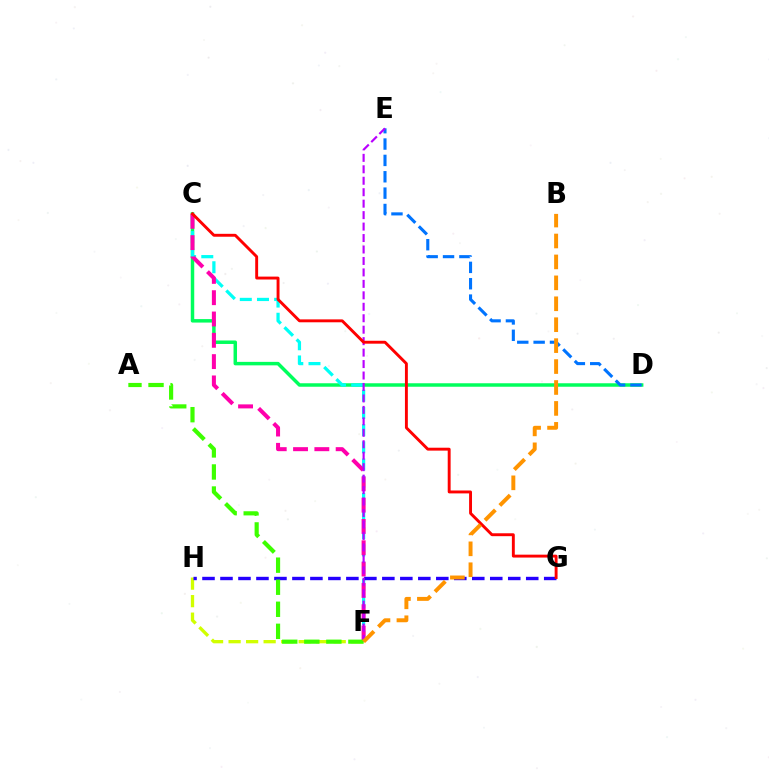{('C', 'D'): [{'color': '#00ff5c', 'line_style': 'solid', 'thickness': 2.5}], ('F', 'H'): [{'color': '#d1ff00', 'line_style': 'dashed', 'thickness': 2.38}], ('D', 'E'): [{'color': '#0074ff', 'line_style': 'dashed', 'thickness': 2.22}], ('C', 'F'): [{'color': '#00fff6', 'line_style': 'dashed', 'thickness': 2.34}, {'color': '#ff00ac', 'line_style': 'dashed', 'thickness': 2.89}], ('G', 'H'): [{'color': '#2500ff', 'line_style': 'dashed', 'thickness': 2.44}], ('E', 'F'): [{'color': '#b900ff', 'line_style': 'dashed', 'thickness': 1.56}], ('C', 'G'): [{'color': '#ff0000', 'line_style': 'solid', 'thickness': 2.09}], ('A', 'F'): [{'color': '#3dff00', 'line_style': 'dashed', 'thickness': 3.0}], ('B', 'F'): [{'color': '#ff9400', 'line_style': 'dashed', 'thickness': 2.84}]}